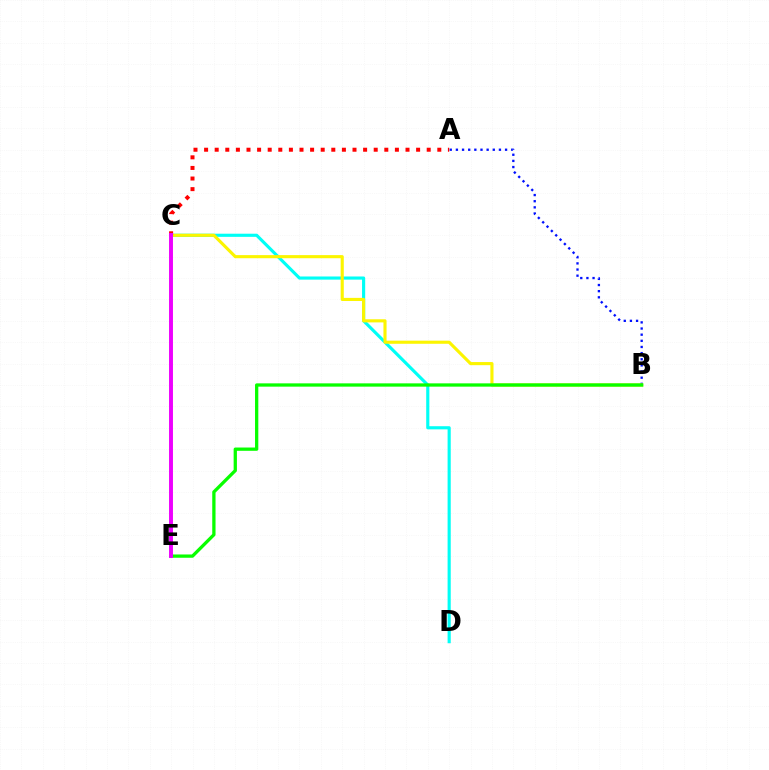{('C', 'D'): [{'color': '#00fff6', 'line_style': 'solid', 'thickness': 2.26}], ('A', 'B'): [{'color': '#0010ff', 'line_style': 'dotted', 'thickness': 1.67}], ('B', 'C'): [{'color': '#fcf500', 'line_style': 'solid', 'thickness': 2.25}], ('A', 'C'): [{'color': '#ff0000', 'line_style': 'dotted', 'thickness': 2.88}], ('B', 'E'): [{'color': '#08ff00', 'line_style': 'solid', 'thickness': 2.37}], ('C', 'E'): [{'color': '#ee00ff', 'line_style': 'solid', 'thickness': 2.82}]}